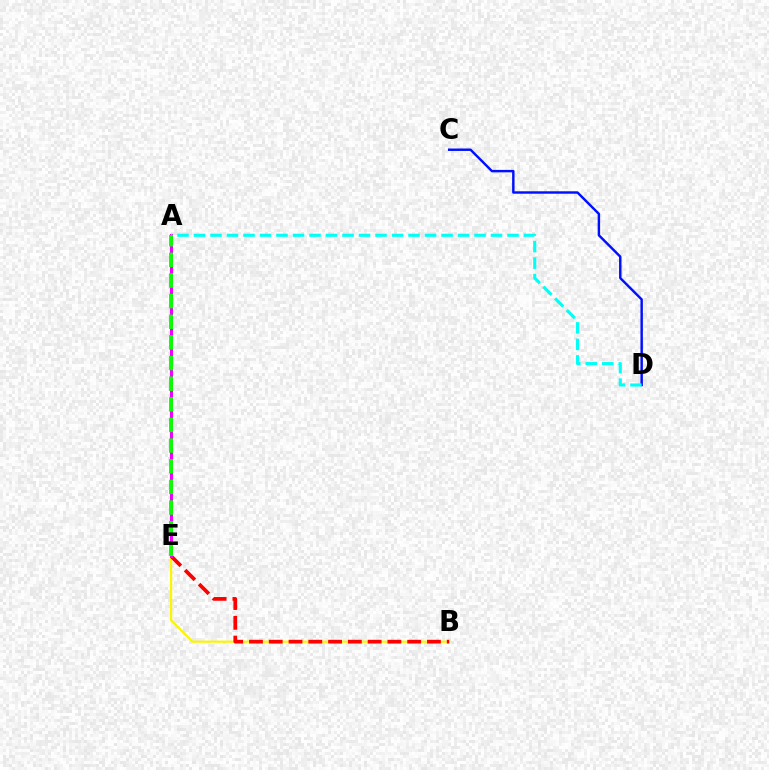{('B', 'E'): [{'color': '#fcf500', 'line_style': 'solid', 'thickness': 1.57}, {'color': '#ff0000', 'line_style': 'dashed', 'thickness': 2.69}], ('C', 'D'): [{'color': '#0010ff', 'line_style': 'solid', 'thickness': 1.76}], ('A', 'E'): [{'color': '#ee00ff', 'line_style': 'solid', 'thickness': 2.2}, {'color': '#08ff00', 'line_style': 'dashed', 'thickness': 2.8}], ('A', 'D'): [{'color': '#00fff6', 'line_style': 'dashed', 'thickness': 2.24}]}